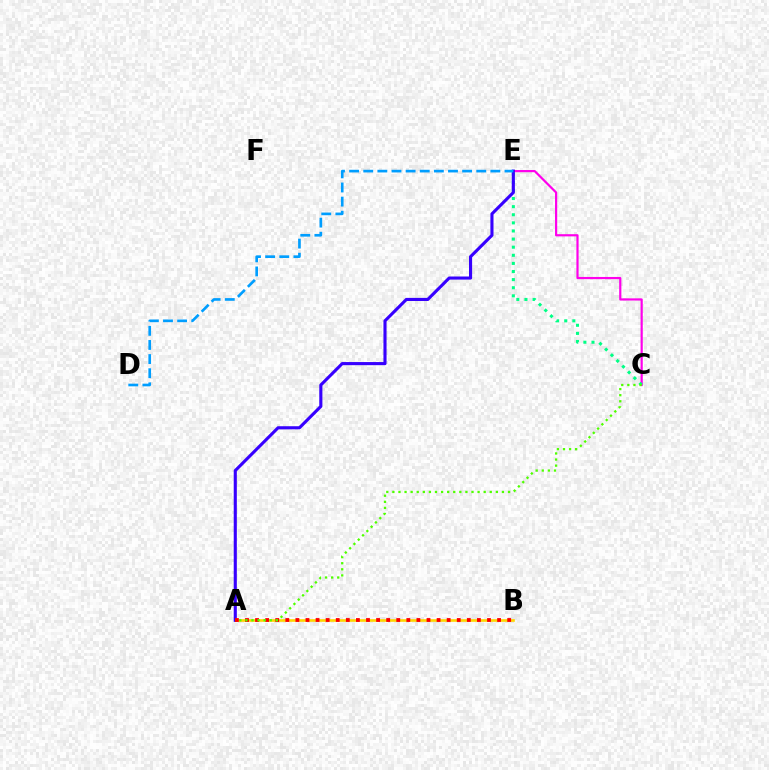{('C', 'E'): [{'color': '#ff00ed', 'line_style': 'solid', 'thickness': 1.58}, {'color': '#00ff86', 'line_style': 'dotted', 'thickness': 2.2}], ('A', 'B'): [{'color': '#ffd500', 'line_style': 'solid', 'thickness': 1.9}, {'color': '#ff0000', 'line_style': 'dotted', 'thickness': 2.74}], ('A', 'E'): [{'color': '#3700ff', 'line_style': 'solid', 'thickness': 2.24}], ('A', 'C'): [{'color': '#4fff00', 'line_style': 'dotted', 'thickness': 1.65}], ('D', 'E'): [{'color': '#009eff', 'line_style': 'dashed', 'thickness': 1.92}]}